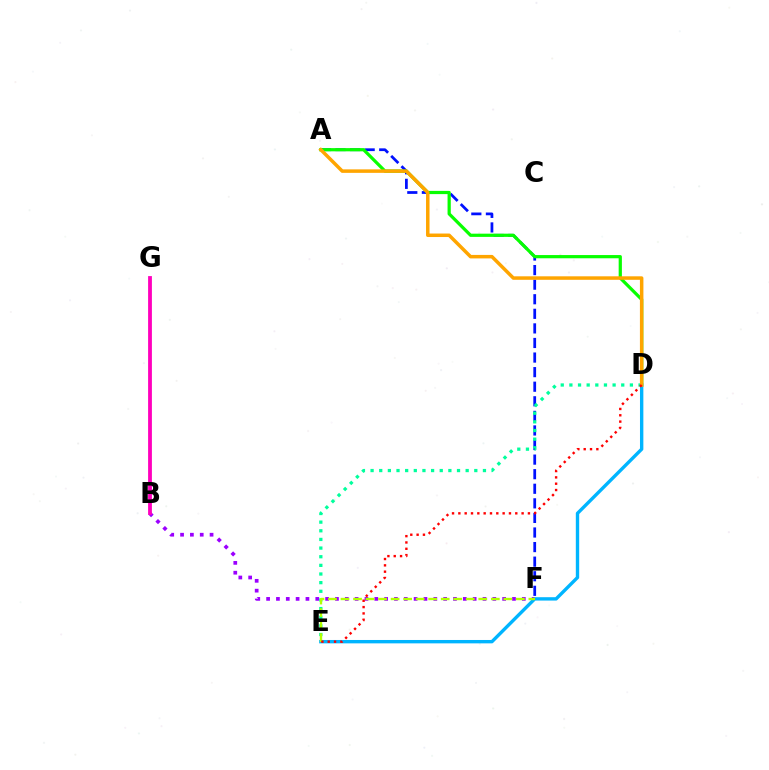{('B', 'F'): [{'color': '#9b00ff', 'line_style': 'dotted', 'thickness': 2.67}], ('A', 'F'): [{'color': '#0010ff', 'line_style': 'dashed', 'thickness': 1.98}], ('A', 'D'): [{'color': '#08ff00', 'line_style': 'solid', 'thickness': 2.32}, {'color': '#ffa500', 'line_style': 'solid', 'thickness': 2.52}], ('D', 'E'): [{'color': '#00ff9d', 'line_style': 'dotted', 'thickness': 2.35}, {'color': '#00b5ff', 'line_style': 'solid', 'thickness': 2.43}, {'color': '#ff0000', 'line_style': 'dotted', 'thickness': 1.72}], ('E', 'F'): [{'color': '#b3ff00', 'line_style': 'dashed', 'thickness': 1.7}], ('B', 'G'): [{'color': '#ff00bd', 'line_style': 'solid', 'thickness': 2.74}]}